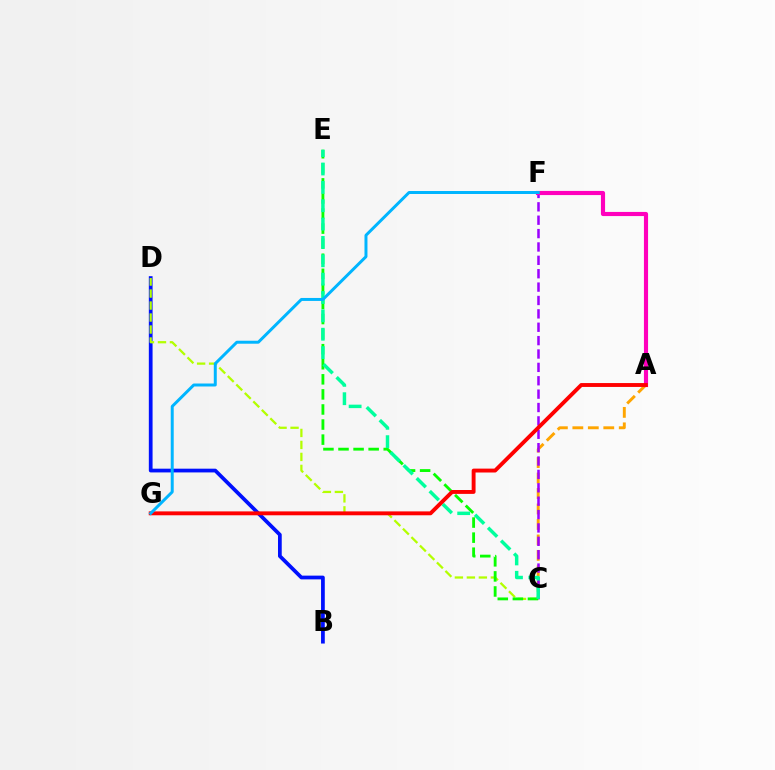{('A', 'C'): [{'color': '#ffa500', 'line_style': 'dashed', 'thickness': 2.1}], ('B', 'D'): [{'color': '#0010ff', 'line_style': 'solid', 'thickness': 2.69}], ('C', 'F'): [{'color': '#9b00ff', 'line_style': 'dashed', 'thickness': 1.82}], ('C', 'D'): [{'color': '#b3ff00', 'line_style': 'dashed', 'thickness': 1.63}], ('C', 'E'): [{'color': '#08ff00', 'line_style': 'dashed', 'thickness': 2.05}, {'color': '#00ff9d', 'line_style': 'dashed', 'thickness': 2.49}], ('A', 'F'): [{'color': '#ff00bd', 'line_style': 'solid', 'thickness': 2.98}], ('A', 'G'): [{'color': '#ff0000', 'line_style': 'solid', 'thickness': 2.8}], ('F', 'G'): [{'color': '#00b5ff', 'line_style': 'solid', 'thickness': 2.14}]}